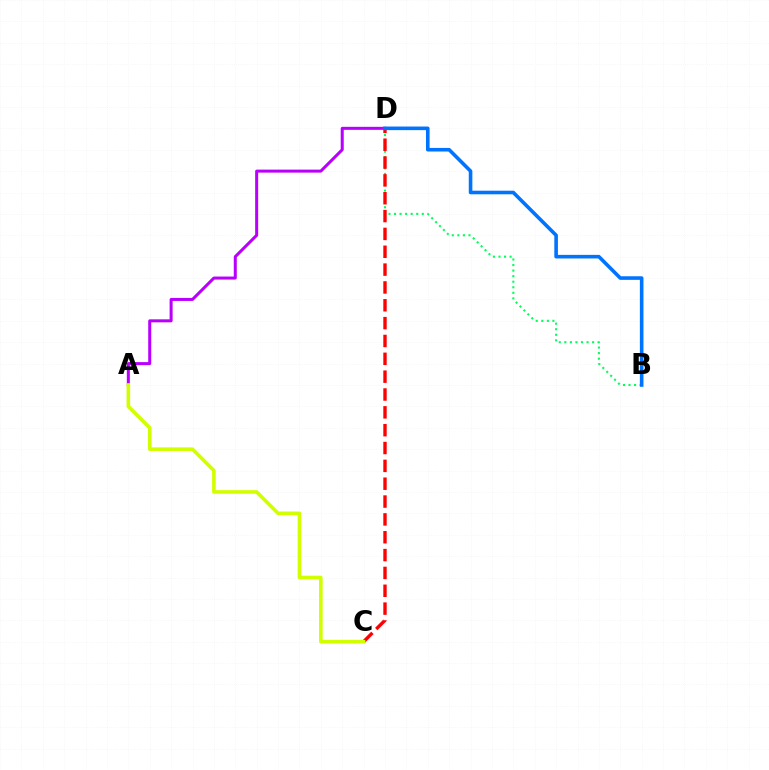{('B', 'D'): [{'color': '#00ff5c', 'line_style': 'dotted', 'thickness': 1.51}, {'color': '#0074ff', 'line_style': 'solid', 'thickness': 2.59}], ('C', 'D'): [{'color': '#ff0000', 'line_style': 'dashed', 'thickness': 2.42}], ('A', 'D'): [{'color': '#b900ff', 'line_style': 'solid', 'thickness': 2.17}], ('A', 'C'): [{'color': '#d1ff00', 'line_style': 'solid', 'thickness': 2.59}]}